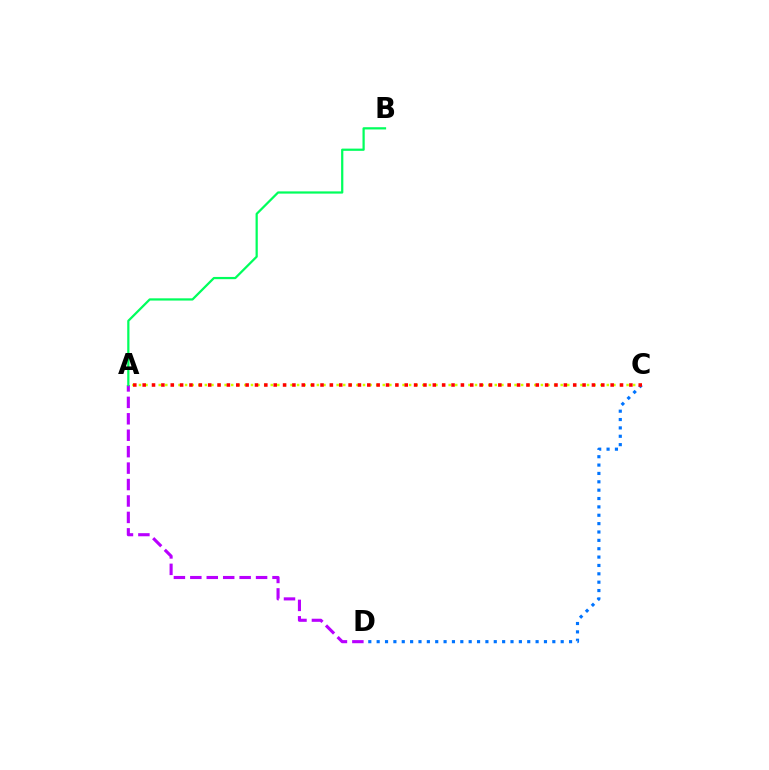{('A', 'D'): [{'color': '#b900ff', 'line_style': 'dashed', 'thickness': 2.23}], ('C', 'D'): [{'color': '#0074ff', 'line_style': 'dotted', 'thickness': 2.27}], ('A', 'B'): [{'color': '#00ff5c', 'line_style': 'solid', 'thickness': 1.61}], ('A', 'C'): [{'color': '#d1ff00', 'line_style': 'dotted', 'thickness': 1.79}, {'color': '#ff0000', 'line_style': 'dotted', 'thickness': 2.54}]}